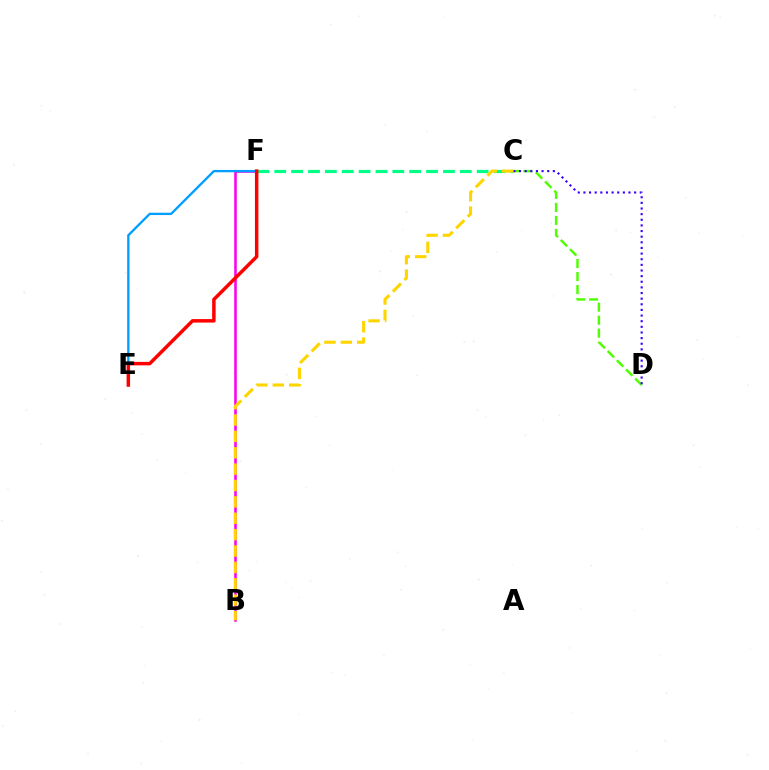{('B', 'F'): [{'color': '#ff00ed', 'line_style': 'solid', 'thickness': 1.85}], ('C', 'D'): [{'color': '#4fff00', 'line_style': 'dashed', 'thickness': 1.77}, {'color': '#3700ff', 'line_style': 'dotted', 'thickness': 1.53}], ('C', 'F'): [{'color': '#00ff86', 'line_style': 'dashed', 'thickness': 2.29}], ('E', 'F'): [{'color': '#009eff', 'line_style': 'solid', 'thickness': 1.67}, {'color': '#ff0000', 'line_style': 'solid', 'thickness': 2.51}], ('B', 'C'): [{'color': '#ffd500', 'line_style': 'dashed', 'thickness': 2.22}]}